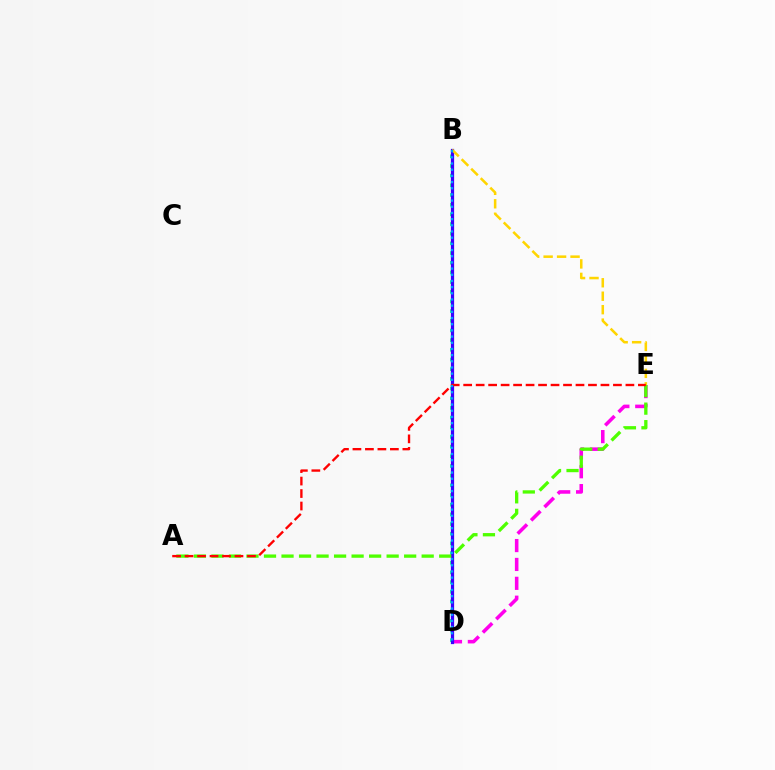{('D', 'E'): [{'color': '#ff00ed', 'line_style': 'dashed', 'thickness': 2.56}], ('B', 'D'): [{'color': '#00ff86', 'line_style': 'dotted', 'thickness': 2.63}, {'color': '#3700ff', 'line_style': 'solid', 'thickness': 2.33}, {'color': '#009eff', 'line_style': 'dotted', 'thickness': 1.68}], ('A', 'E'): [{'color': '#4fff00', 'line_style': 'dashed', 'thickness': 2.38}, {'color': '#ff0000', 'line_style': 'dashed', 'thickness': 1.7}], ('B', 'E'): [{'color': '#ffd500', 'line_style': 'dashed', 'thickness': 1.83}]}